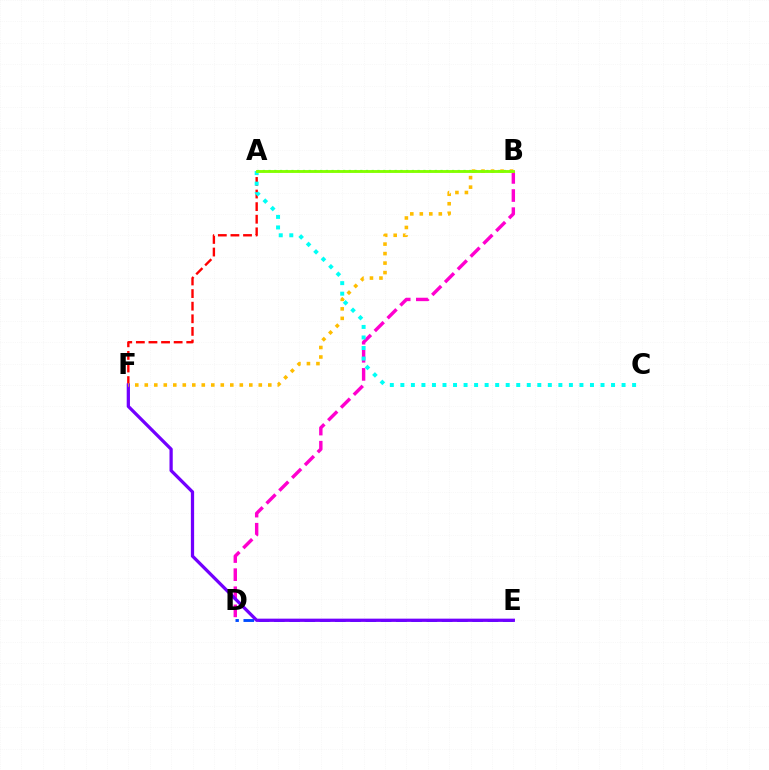{('A', 'F'): [{'color': '#ff0000', 'line_style': 'dashed', 'thickness': 1.71}], ('D', 'E'): [{'color': '#004bff', 'line_style': 'dashed', 'thickness': 2.07}], ('B', 'D'): [{'color': '#ff00cf', 'line_style': 'dashed', 'thickness': 2.46}], ('A', 'B'): [{'color': '#00ff39', 'line_style': 'dotted', 'thickness': 1.56}, {'color': '#84ff00', 'line_style': 'solid', 'thickness': 2.07}], ('A', 'C'): [{'color': '#00fff6', 'line_style': 'dotted', 'thickness': 2.86}], ('E', 'F'): [{'color': '#7200ff', 'line_style': 'solid', 'thickness': 2.34}], ('B', 'F'): [{'color': '#ffbd00', 'line_style': 'dotted', 'thickness': 2.58}]}